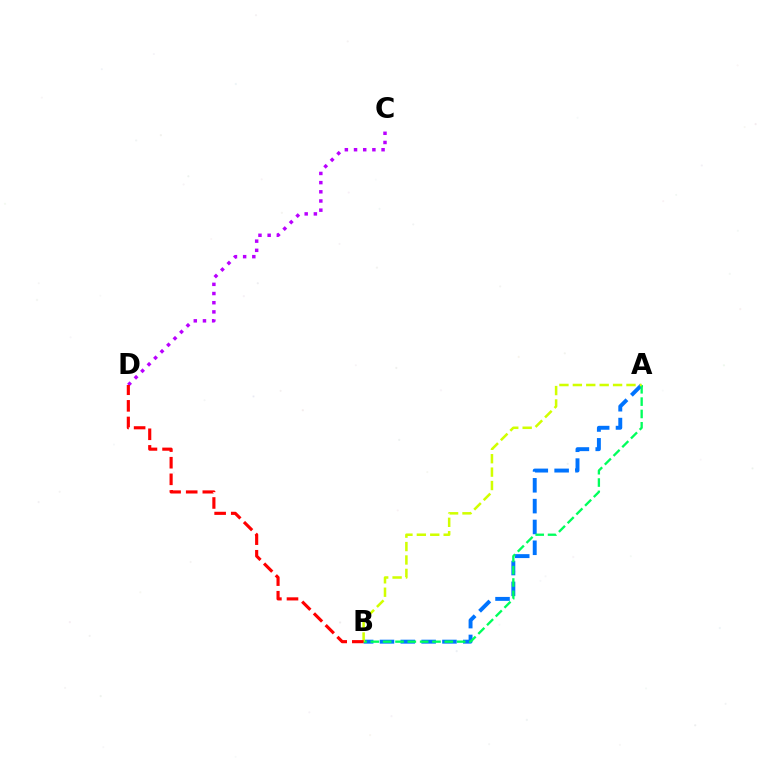{('A', 'B'): [{'color': '#0074ff', 'line_style': 'dashed', 'thickness': 2.83}, {'color': '#00ff5c', 'line_style': 'dashed', 'thickness': 1.67}, {'color': '#d1ff00', 'line_style': 'dashed', 'thickness': 1.82}], ('C', 'D'): [{'color': '#b900ff', 'line_style': 'dotted', 'thickness': 2.49}], ('B', 'D'): [{'color': '#ff0000', 'line_style': 'dashed', 'thickness': 2.26}]}